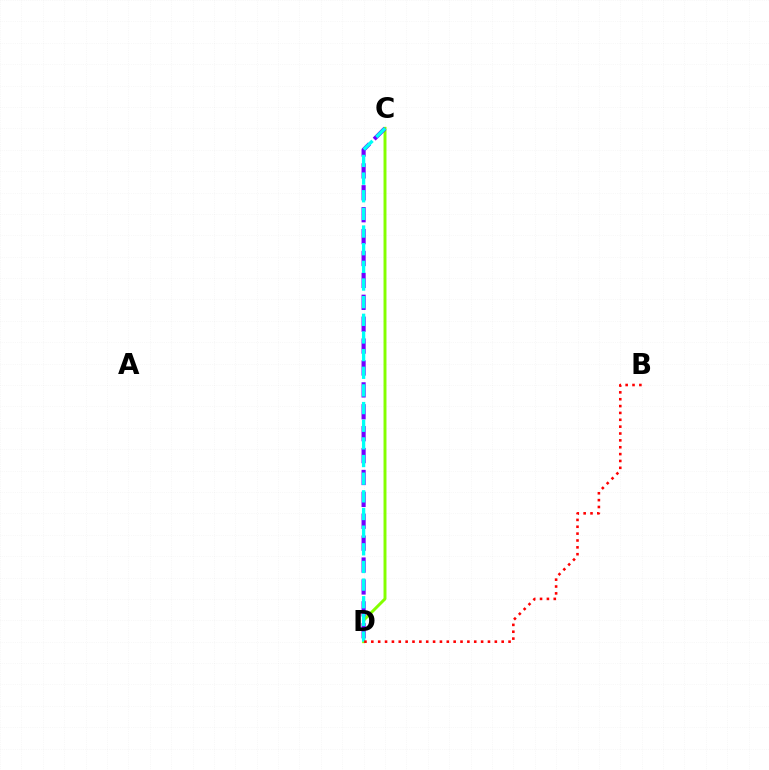{('C', 'D'): [{'color': '#84ff00', 'line_style': 'solid', 'thickness': 2.13}, {'color': '#7200ff', 'line_style': 'dashed', 'thickness': 2.97}, {'color': '#00fff6', 'line_style': 'dashed', 'thickness': 2.4}], ('B', 'D'): [{'color': '#ff0000', 'line_style': 'dotted', 'thickness': 1.86}]}